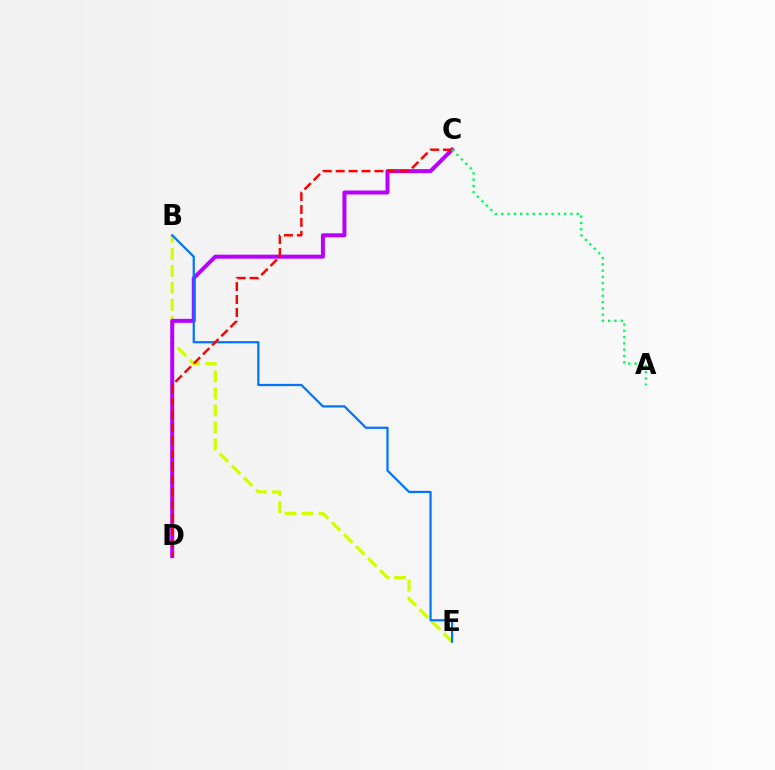{('B', 'E'): [{'color': '#d1ff00', 'line_style': 'dashed', 'thickness': 2.31}, {'color': '#0074ff', 'line_style': 'solid', 'thickness': 1.6}], ('C', 'D'): [{'color': '#b900ff', 'line_style': 'solid', 'thickness': 2.88}, {'color': '#ff0000', 'line_style': 'dashed', 'thickness': 1.75}], ('A', 'C'): [{'color': '#00ff5c', 'line_style': 'dotted', 'thickness': 1.71}]}